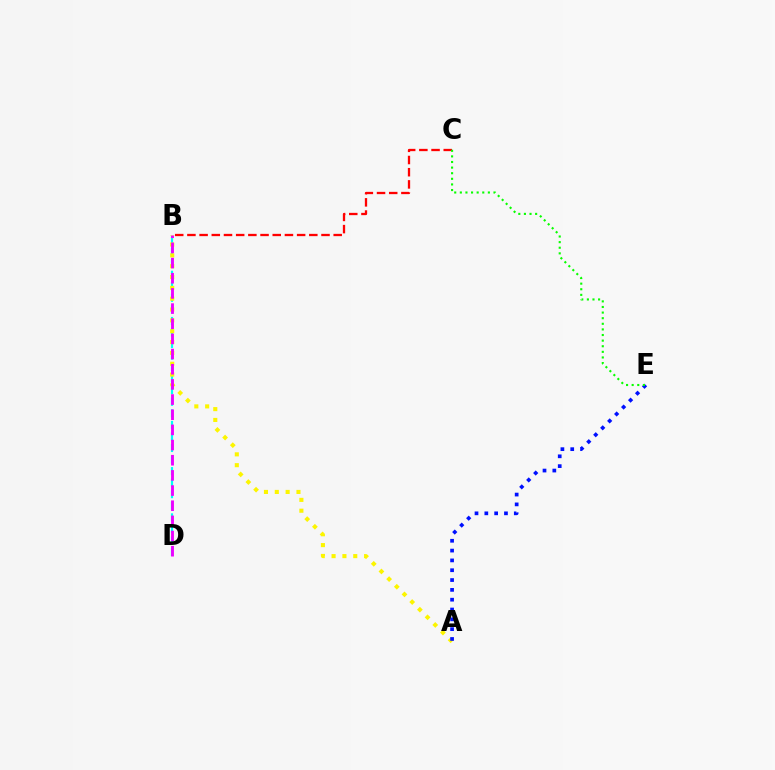{('B', 'D'): [{'color': '#00fff6', 'line_style': 'dashed', 'thickness': 1.57}, {'color': '#ee00ff', 'line_style': 'dashed', 'thickness': 2.06}], ('A', 'B'): [{'color': '#fcf500', 'line_style': 'dotted', 'thickness': 2.94}], ('A', 'E'): [{'color': '#0010ff', 'line_style': 'dotted', 'thickness': 2.67}], ('B', 'C'): [{'color': '#ff0000', 'line_style': 'dashed', 'thickness': 1.66}], ('C', 'E'): [{'color': '#08ff00', 'line_style': 'dotted', 'thickness': 1.52}]}